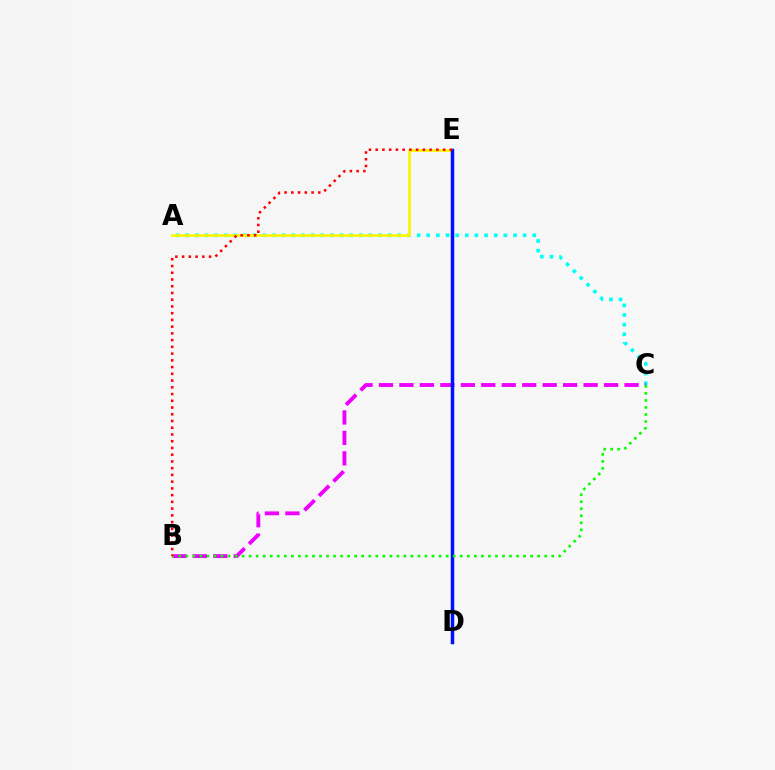{('A', 'C'): [{'color': '#00fff6', 'line_style': 'dotted', 'thickness': 2.62}], ('B', 'C'): [{'color': '#ee00ff', 'line_style': 'dashed', 'thickness': 2.78}, {'color': '#08ff00', 'line_style': 'dotted', 'thickness': 1.91}], ('A', 'E'): [{'color': '#fcf500', 'line_style': 'solid', 'thickness': 1.96}], ('D', 'E'): [{'color': '#0010ff', 'line_style': 'solid', 'thickness': 2.5}], ('B', 'E'): [{'color': '#ff0000', 'line_style': 'dotted', 'thickness': 1.83}]}